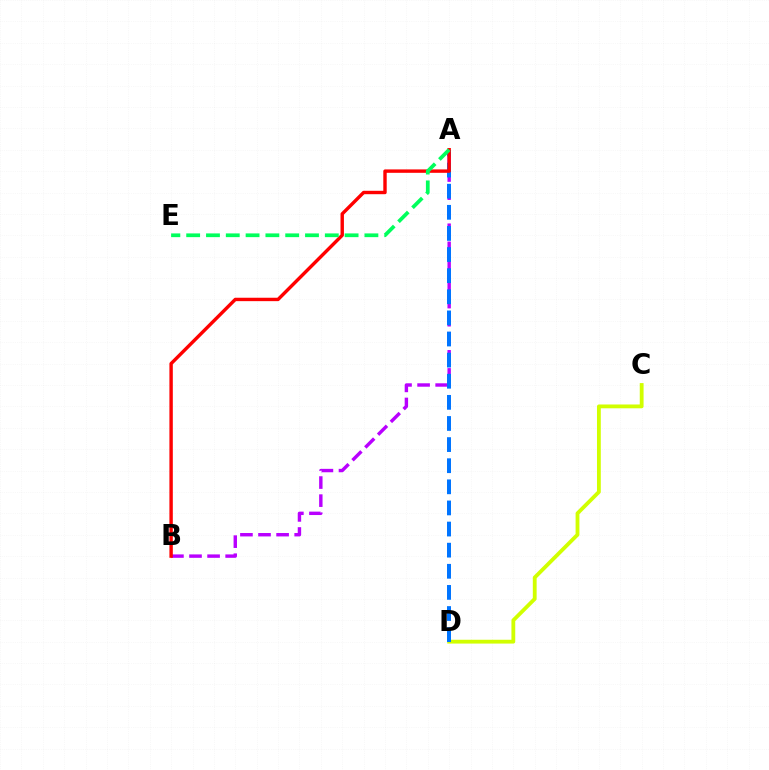{('A', 'B'): [{'color': '#b900ff', 'line_style': 'dashed', 'thickness': 2.46}, {'color': '#ff0000', 'line_style': 'solid', 'thickness': 2.45}], ('C', 'D'): [{'color': '#d1ff00', 'line_style': 'solid', 'thickness': 2.75}], ('A', 'D'): [{'color': '#0074ff', 'line_style': 'dashed', 'thickness': 2.87}], ('A', 'E'): [{'color': '#00ff5c', 'line_style': 'dashed', 'thickness': 2.69}]}